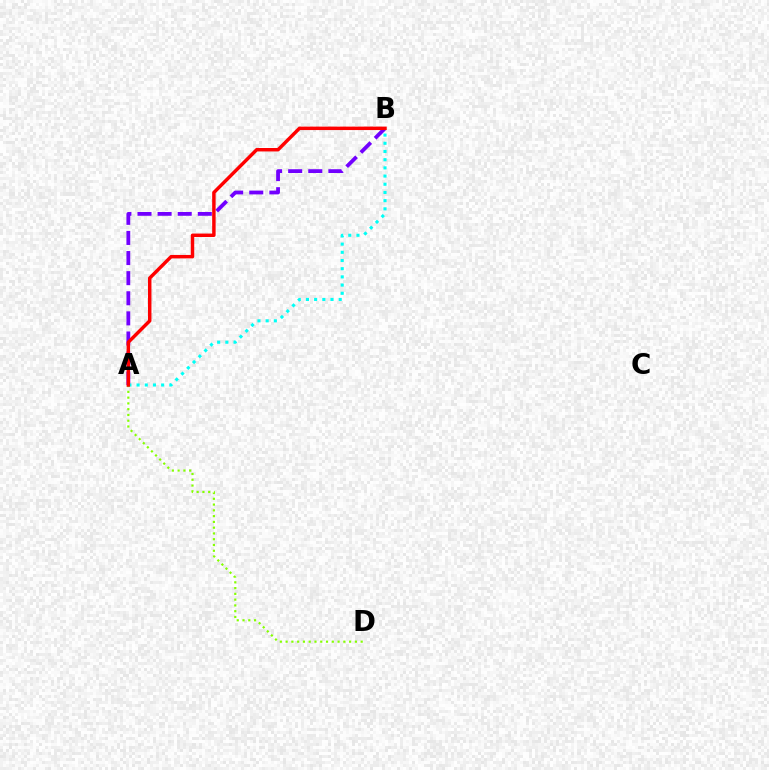{('A', 'B'): [{'color': '#7200ff', 'line_style': 'dashed', 'thickness': 2.73}, {'color': '#00fff6', 'line_style': 'dotted', 'thickness': 2.23}, {'color': '#ff0000', 'line_style': 'solid', 'thickness': 2.48}], ('A', 'D'): [{'color': '#84ff00', 'line_style': 'dotted', 'thickness': 1.57}]}